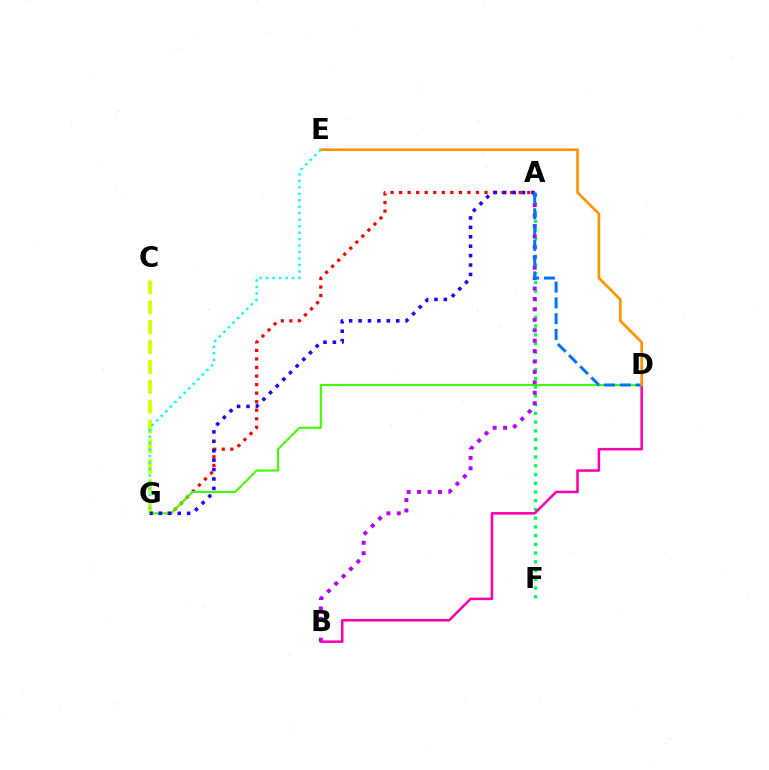{('A', 'G'): [{'color': '#ff0000', 'line_style': 'dotted', 'thickness': 2.32}, {'color': '#2500ff', 'line_style': 'dotted', 'thickness': 2.56}], ('D', 'G'): [{'color': '#3dff00', 'line_style': 'solid', 'thickness': 1.5}], ('A', 'F'): [{'color': '#00ff5c', 'line_style': 'dotted', 'thickness': 2.37}], ('C', 'G'): [{'color': '#d1ff00', 'line_style': 'dashed', 'thickness': 2.7}], ('B', 'D'): [{'color': '#ff00ac', 'line_style': 'solid', 'thickness': 1.82}], ('A', 'B'): [{'color': '#b900ff', 'line_style': 'dotted', 'thickness': 2.83}], ('A', 'D'): [{'color': '#0074ff', 'line_style': 'dashed', 'thickness': 2.14}], ('D', 'E'): [{'color': '#ff9400', 'line_style': 'solid', 'thickness': 1.92}], ('E', 'G'): [{'color': '#00fff6', 'line_style': 'dotted', 'thickness': 1.76}]}